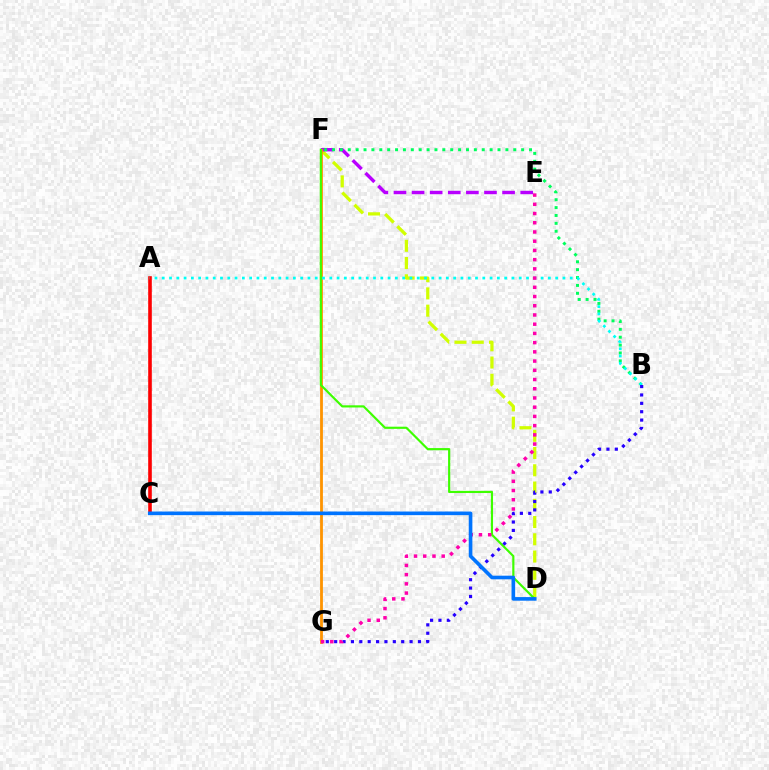{('A', 'C'): [{'color': '#ff0000', 'line_style': 'solid', 'thickness': 2.6}], ('D', 'F'): [{'color': '#d1ff00', 'line_style': 'dashed', 'thickness': 2.34}, {'color': '#3dff00', 'line_style': 'solid', 'thickness': 1.56}], ('E', 'F'): [{'color': '#b900ff', 'line_style': 'dashed', 'thickness': 2.46}], ('F', 'G'): [{'color': '#ff9400', 'line_style': 'solid', 'thickness': 2.02}], ('B', 'F'): [{'color': '#00ff5c', 'line_style': 'dotted', 'thickness': 2.14}], ('A', 'B'): [{'color': '#00fff6', 'line_style': 'dotted', 'thickness': 1.98}], ('B', 'G'): [{'color': '#2500ff', 'line_style': 'dotted', 'thickness': 2.28}], ('E', 'G'): [{'color': '#ff00ac', 'line_style': 'dotted', 'thickness': 2.51}], ('C', 'D'): [{'color': '#0074ff', 'line_style': 'solid', 'thickness': 2.61}]}